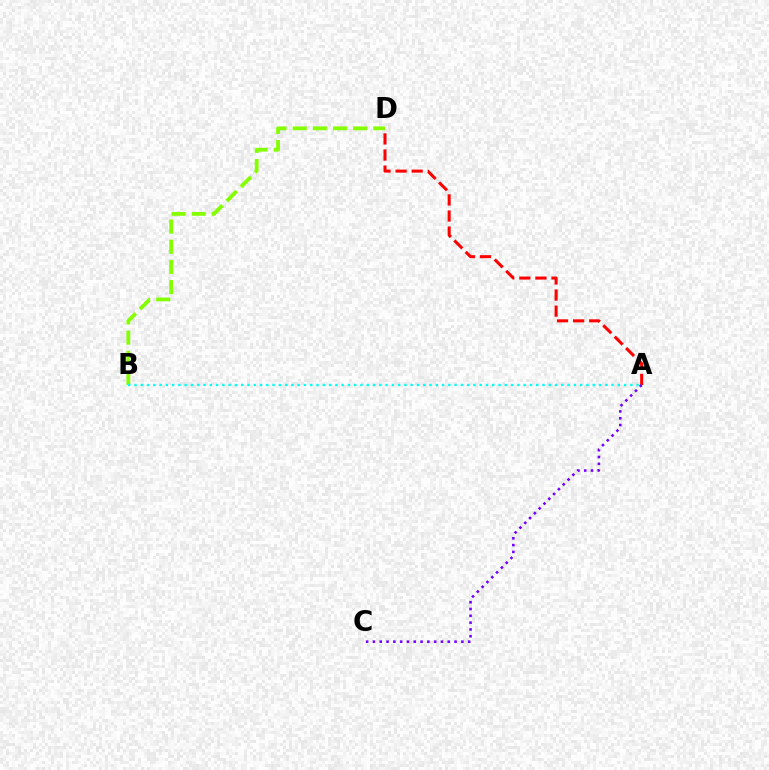{('B', 'D'): [{'color': '#84ff00', 'line_style': 'dashed', 'thickness': 2.74}], ('A', 'D'): [{'color': '#ff0000', 'line_style': 'dashed', 'thickness': 2.19}], ('A', 'B'): [{'color': '#00fff6', 'line_style': 'dotted', 'thickness': 1.71}], ('A', 'C'): [{'color': '#7200ff', 'line_style': 'dotted', 'thickness': 1.85}]}